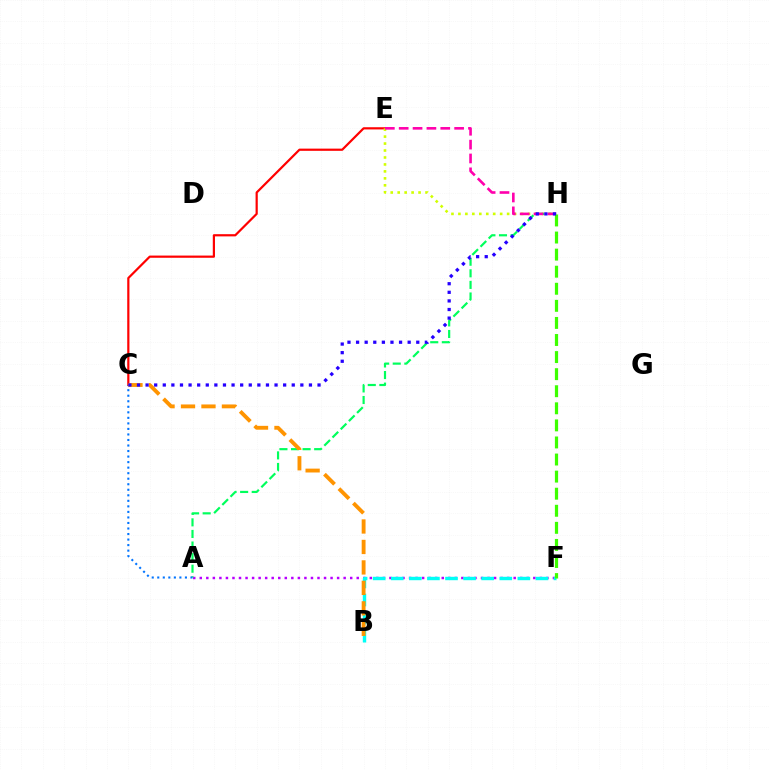{('A', 'F'): [{'color': '#b900ff', 'line_style': 'dotted', 'thickness': 1.78}], ('C', 'E'): [{'color': '#ff0000', 'line_style': 'solid', 'thickness': 1.59}], ('E', 'H'): [{'color': '#d1ff00', 'line_style': 'dotted', 'thickness': 1.89}, {'color': '#ff00ac', 'line_style': 'dashed', 'thickness': 1.88}], ('A', 'H'): [{'color': '#00ff5c', 'line_style': 'dashed', 'thickness': 1.57}], ('B', 'F'): [{'color': '#00fff6', 'line_style': 'dashed', 'thickness': 2.46}], ('A', 'C'): [{'color': '#0074ff', 'line_style': 'dotted', 'thickness': 1.5}], ('B', 'C'): [{'color': '#ff9400', 'line_style': 'dashed', 'thickness': 2.78}], ('F', 'H'): [{'color': '#3dff00', 'line_style': 'dashed', 'thickness': 2.32}], ('C', 'H'): [{'color': '#2500ff', 'line_style': 'dotted', 'thickness': 2.34}]}